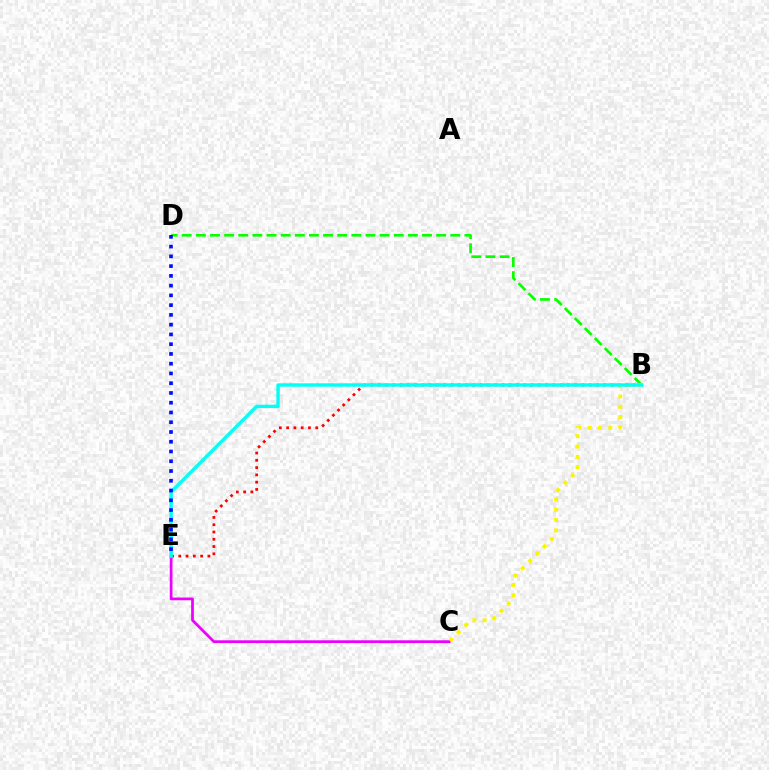{('C', 'E'): [{'color': '#ee00ff', 'line_style': 'solid', 'thickness': 1.97}], ('B', 'D'): [{'color': '#08ff00', 'line_style': 'dashed', 'thickness': 1.92}], ('B', 'E'): [{'color': '#ff0000', 'line_style': 'dotted', 'thickness': 1.98}, {'color': '#00fff6', 'line_style': 'solid', 'thickness': 2.45}], ('B', 'C'): [{'color': '#fcf500', 'line_style': 'dotted', 'thickness': 2.8}], ('D', 'E'): [{'color': '#0010ff', 'line_style': 'dotted', 'thickness': 2.65}]}